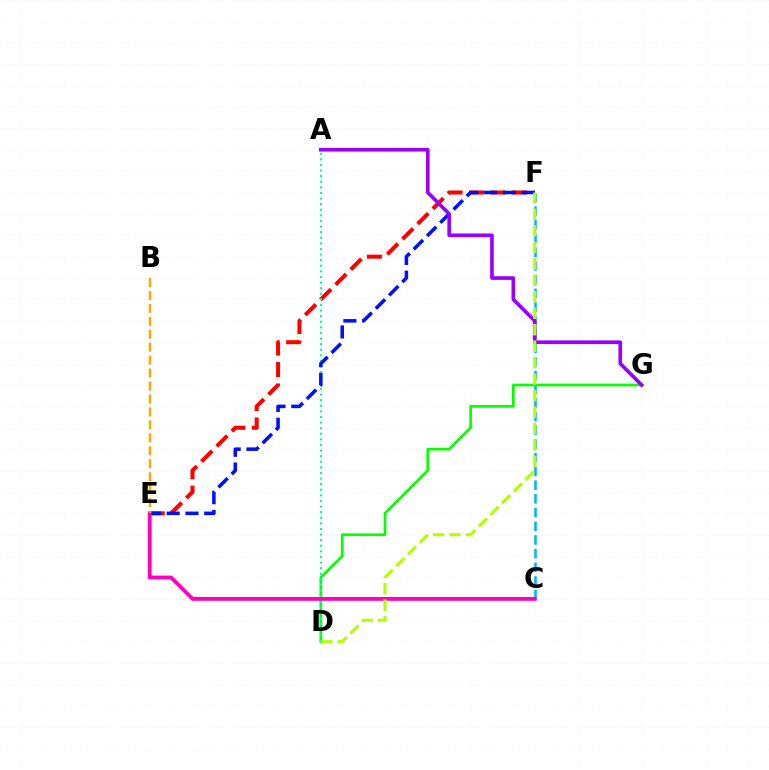{('C', 'F'): [{'color': '#00b5ff', 'line_style': 'dashed', 'thickness': 1.86}], ('D', 'G'): [{'color': '#08ff00', 'line_style': 'solid', 'thickness': 1.95}], ('E', 'F'): [{'color': '#ff0000', 'line_style': 'dashed', 'thickness': 2.91}, {'color': '#0010ff', 'line_style': 'dashed', 'thickness': 2.55}], ('A', 'D'): [{'color': '#00ff9d', 'line_style': 'dotted', 'thickness': 1.52}], ('A', 'G'): [{'color': '#9b00ff', 'line_style': 'solid', 'thickness': 2.63}], ('C', 'E'): [{'color': '#ff00bd', 'line_style': 'solid', 'thickness': 2.75}], ('D', 'F'): [{'color': '#b3ff00', 'line_style': 'dashed', 'thickness': 2.24}], ('B', 'E'): [{'color': '#ffa500', 'line_style': 'dashed', 'thickness': 1.76}]}